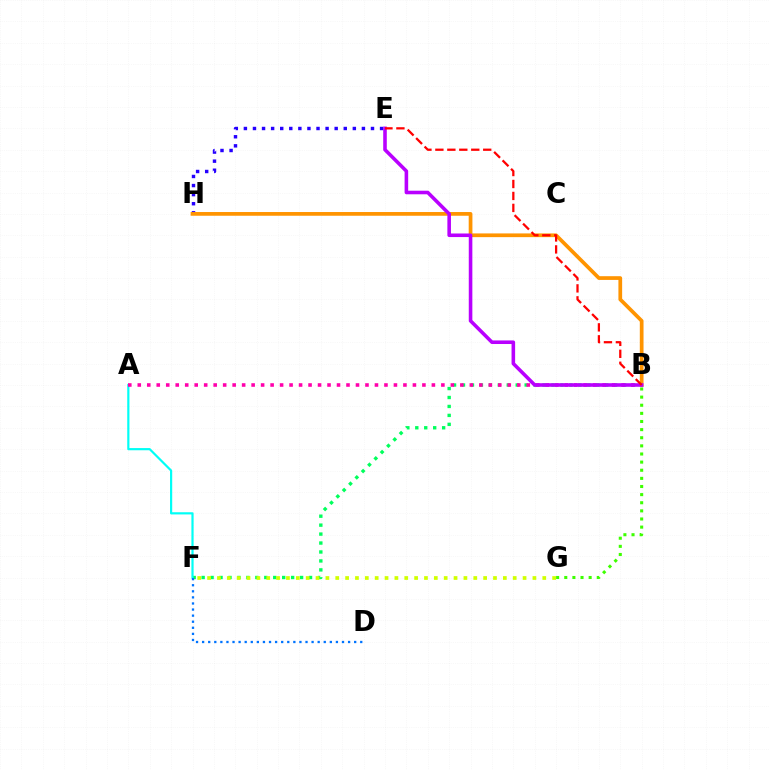{('B', 'F'): [{'color': '#00ff5c', 'line_style': 'dotted', 'thickness': 2.43}], ('E', 'H'): [{'color': '#2500ff', 'line_style': 'dotted', 'thickness': 2.47}], ('A', 'F'): [{'color': '#00fff6', 'line_style': 'solid', 'thickness': 1.58}], ('A', 'B'): [{'color': '#ff00ac', 'line_style': 'dotted', 'thickness': 2.58}], ('B', 'H'): [{'color': '#ff9400', 'line_style': 'solid', 'thickness': 2.68}], ('D', 'F'): [{'color': '#0074ff', 'line_style': 'dotted', 'thickness': 1.65}], ('B', 'E'): [{'color': '#b900ff', 'line_style': 'solid', 'thickness': 2.58}, {'color': '#ff0000', 'line_style': 'dashed', 'thickness': 1.62}], ('B', 'G'): [{'color': '#3dff00', 'line_style': 'dotted', 'thickness': 2.21}], ('F', 'G'): [{'color': '#d1ff00', 'line_style': 'dotted', 'thickness': 2.68}]}